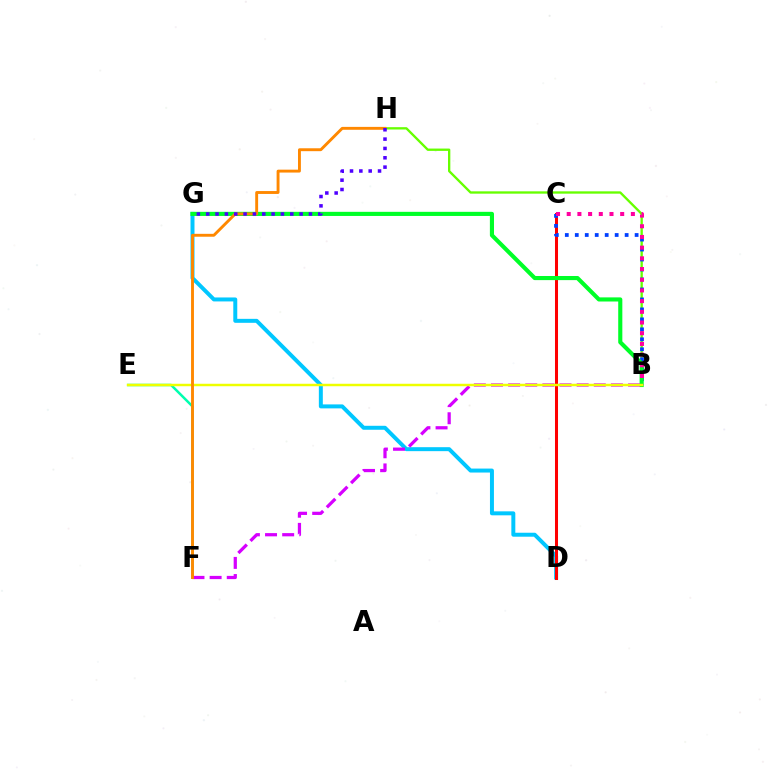{('D', 'G'): [{'color': '#00c7ff', 'line_style': 'solid', 'thickness': 2.86}], ('C', 'D'): [{'color': '#ff0000', 'line_style': 'solid', 'thickness': 2.18}], ('B', 'H'): [{'color': '#66ff00', 'line_style': 'solid', 'thickness': 1.68}], ('B', 'C'): [{'color': '#003fff', 'line_style': 'dotted', 'thickness': 2.71}, {'color': '#ff00a0', 'line_style': 'dotted', 'thickness': 2.91}], ('E', 'F'): [{'color': '#00ffaf', 'line_style': 'solid', 'thickness': 1.8}], ('B', 'G'): [{'color': '#00ff27', 'line_style': 'solid', 'thickness': 2.97}], ('B', 'F'): [{'color': '#d600ff', 'line_style': 'dashed', 'thickness': 2.33}], ('B', 'E'): [{'color': '#eeff00', 'line_style': 'solid', 'thickness': 1.78}], ('F', 'H'): [{'color': '#ff8800', 'line_style': 'solid', 'thickness': 2.08}], ('G', 'H'): [{'color': '#4f00ff', 'line_style': 'dotted', 'thickness': 2.54}]}